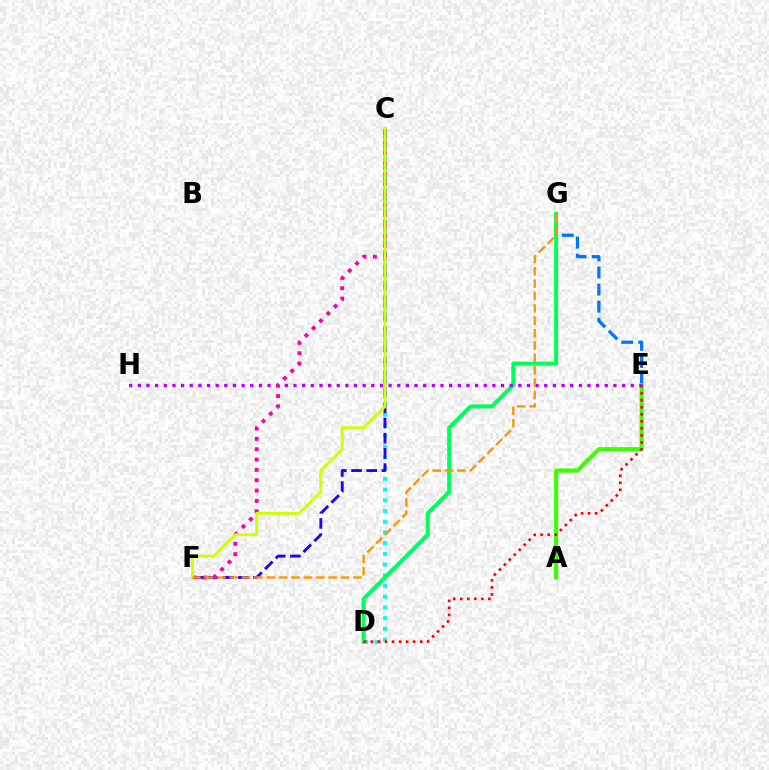{('E', 'G'): [{'color': '#0074ff', 'line_style': 'dashed', 'thickness': 2.32}], ('C', 'D'): [{'color': '#00fff6', 'line_style': 'dotted', 'thickness': 2.91}], ('C', 'F'): [{'color': '#2500ff', 'line_style': 'dashed', 'thickness': 2.07}, {'color': '#ff00ac', 'line_style': 'dotted', 'thickness': 2.81}, {'color': '#d1ff00', 'line_style': 'solid', 'thickness': 2.08}], ('D', 'G'): [{'color': '#00ff5c', 'line_style': 'solid', 'thickness': 2.87}], ('A', 'E'): [{'color': '#3dff00', 'line_style': 'solid', 'thickness': 2.98}], ('E', 'H'): [{'color': '#b900ff', 'line_style': 'dotted', 'thickness': 2.35}], ('D', 'E'): [{'color': '#ff0000', 'line_style': 'dotted', 'thickness': 1.91}], ('F', 'G'): [{'color': '#ff9400', 'line_style': 'dashed', 'thickness': 1.68}]}